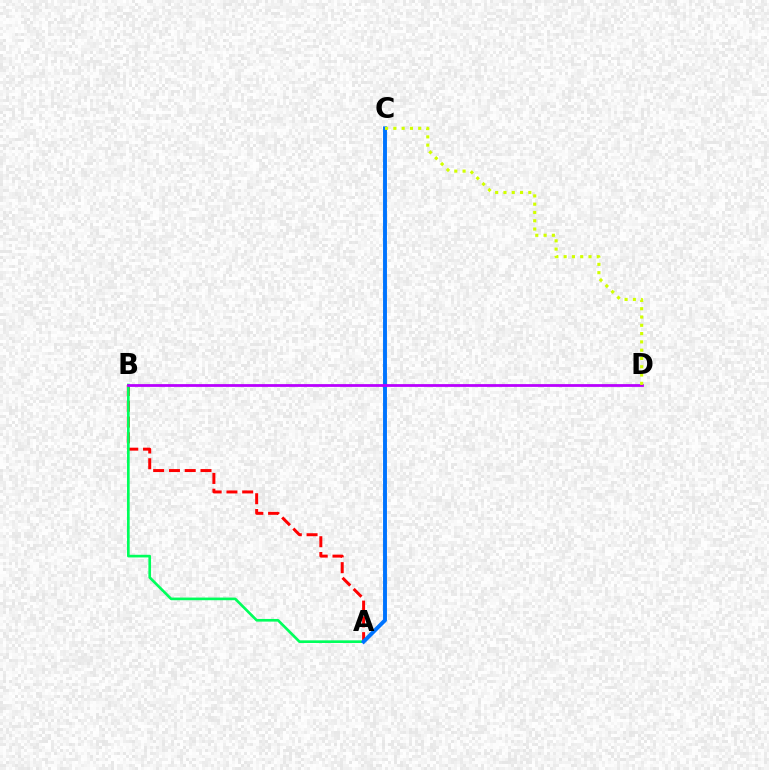{('A', 'B'): [{'color': '#ff0000', 'line_style': 'dashed', 'thickness': 2.14}, {'color': '#00ff5c', 'line_style': 'solid', 'thickness': 1.91}], ('A', 'C'): [{'color': '#0074ff', 'line_style': 'solid', 'thickness': 2.82}], ('B', 'D'): [{'color': '#b900ff', 'line_style': 'solid', 'thickness': 1.99}], ('C', 'D'): [{'color': '#d1ff00', 'line_style': 'dotted', 'thickness': 2.25}]}